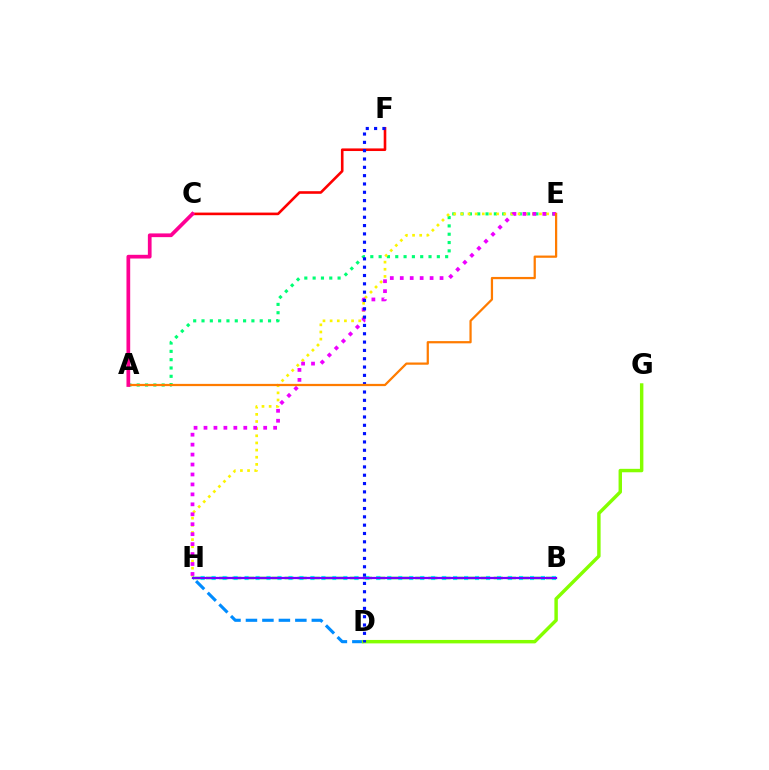{('C', 'F'): [{'color': '#ff0000', 'line_style': 'solid', 'thickness': 1.88}], ('D', 'H'): [{'color': '#008cff', 'line_style': 'dashed', 'thickness': 2.24}], ('A', 'E'): [{'color': '#00ff74', 'line_style': 'dotted', 'thickness': 2.26}, {'color': '#ff7c00', 'line_style': 'solid', 'thickness': 1.61}], ('E', 'H'): [{'color': '#fcf500', 'line_style': 'dotted', 'thickness': 1.94}, {'color': '#ee00ff', 'line_style': 'dotted', 'thickness': 2.7}], ('B', 'H'): [{'color': '#08ff00', 'line_style': 'dashed', 'thickness': 1.78}, {'color': '#00fff6', 'line_style': 'dotted', 'thickness': 2.98}, {'color': '#7200ff', 'line_style': 'solid', 'thickness': 1.64}], ('D', 'G'): [{'color': '#84ff00', 'line_style': 'solid', 'thickness': 2.48}], ('D', 'F'): [{'color': '#0010ff', 'line_style': 'dotted', 'thickness': 2.26}], ('A', 'C'): [{'color': '#ff0094', 'line_style': 'solid', 'thickness': 2.68}]}